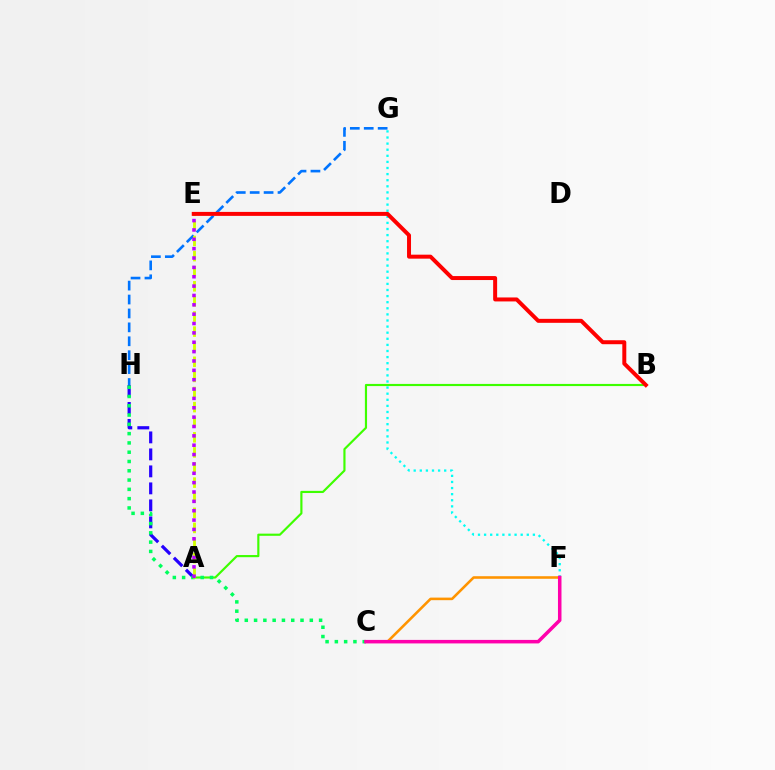{('G', 'H'): [{'color': '#0074ff', 'line_style': 'dashed', 'thickness': 1.89}], ('C', 'F'): [{'color': '#ff9400', 'line_style': 'solid', 'thickness': 1.86}, {'color': '#ff00ac', 'line_style': 'solid', 'thickness': 2.53}], ('A', 'B'): [{'color': '#3dff00', 'line_style': 'solid', 'thickness': 1.56}], ('A', 'H'): [{'color': '#2500ff', 'line_style': 'dashed', 'thickness': 2.31}], ('C', 'H'): [{'color': '#00ff5c', 'line_style': 'dotted', 'thickness': 2.52}], ('F', 'G'): [{'color': '#00fff6', 'line_style': 'dotted', 'thickness': 1.66}], ('A', 'E'): [{'color': '#d1ff00', 'line_style': 'dashed', 'thickness': 2.05}, {'color': '#b900ff', 'line_style': 'dotted', 'thickness': 2.54}], ('B', 'E'): [{'color': '#ff0000', 'line_style': 'solid', 'thickness': 2.86}]}